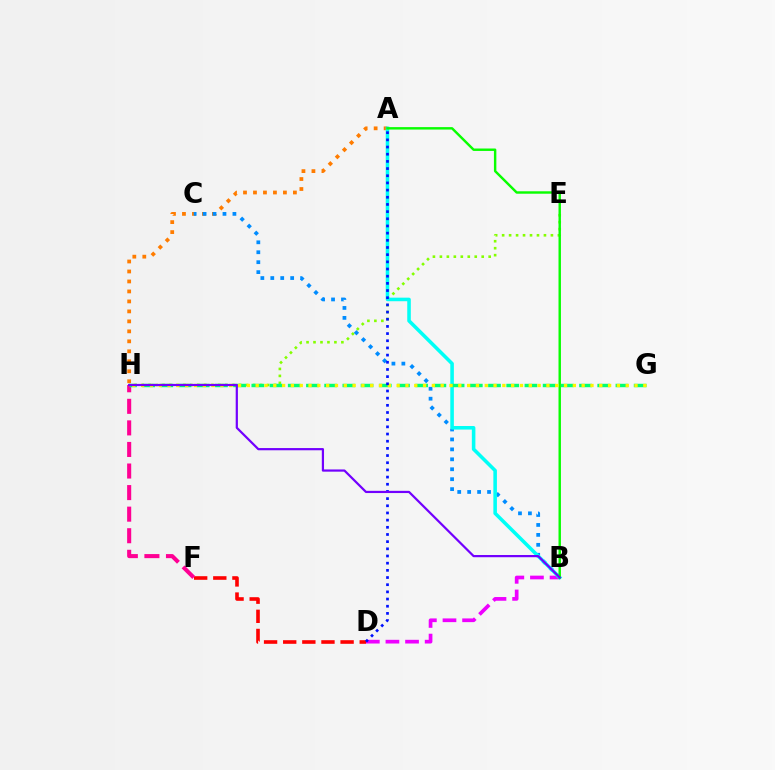{('A', 'H'): [{'color': '#ff7c00', 'line_style': 'dotted', 'thickness': 2.71}], ('E', 'H'): [{'color': '#84ff00', 'line_style': 'dotted', 'thickness': 1.89}], ('B', 'D'): [{'color': '#ee00ff', 'line_style': 'dashed', 'thickness': 2.66}], ('D', 'F'): [{'color': '#ff0000', 'line_style': 'dashed', 'thickness': 2.6}], ('F', 'H'): [{'color': '#ff0094', 'line_style': 'dashed', 'thickness': 2.93}], ('B', 'C'): [{'color': '#008cff', 'line_style': 'dotted', 'thickness': 2.7}], ('A', 'B'): [{'color': '#00fff6', 'line_style': 'solid', 'thickness': 2.56}, {'color': '#08ff00', 'line_style': 'solid', 'thickness': 1.75}], ('G', 'H'): [{'color': '#00ff74', 'line_style': 'dashed', 'thickness': 2.47}, {'color': '#fcf500', 'line_style': 'dotted', 'thickness': 2.39}], ('A', 'D'): [{'color': '#0010ff', 'line_style': 'dotted', 'thickness': 1.95}], ('B', 'H'): [{'color': '#7200ff', 'line_style': 'solid', 'thickness': 1.59}]}